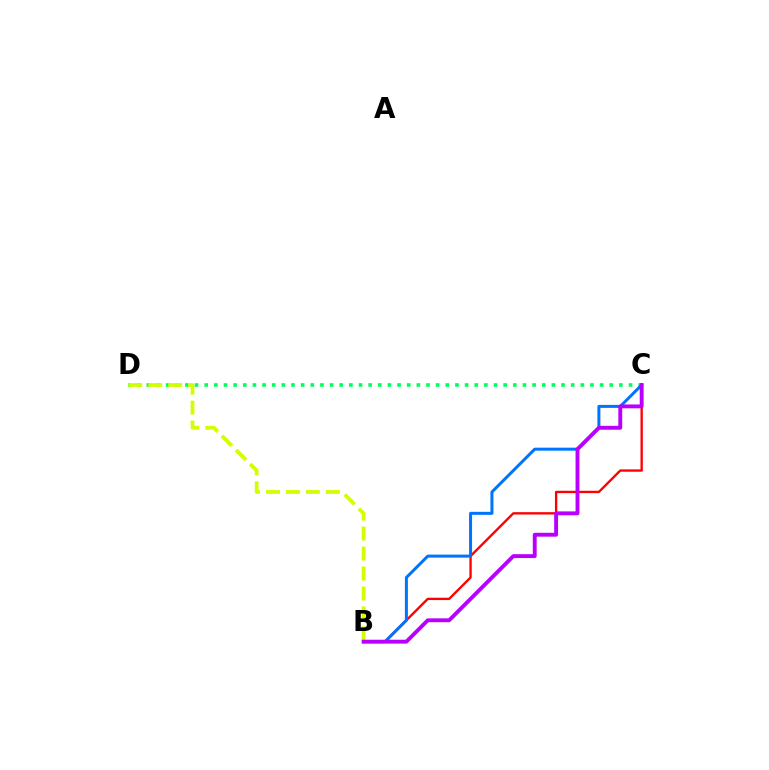{('B', 'C'): [{'color': '#ff0000', 'line_style': 'solid', 'thickness': 1.69}, {'color': '#0074ff', 'line_style': 'solid', 'thickness': 2.16}, {'color': '#b900ff', 'line_style': 'solid', 'thickness': 2.79}], ('C', 'D'): [{'color': '#00ff5c', 'line_style': 'dotted', 'thickness': 2.62}], ('B', 'D'): [{'color': '#d1ff00', 'line_style': 'dashed', 'thickness': 2.71}]}